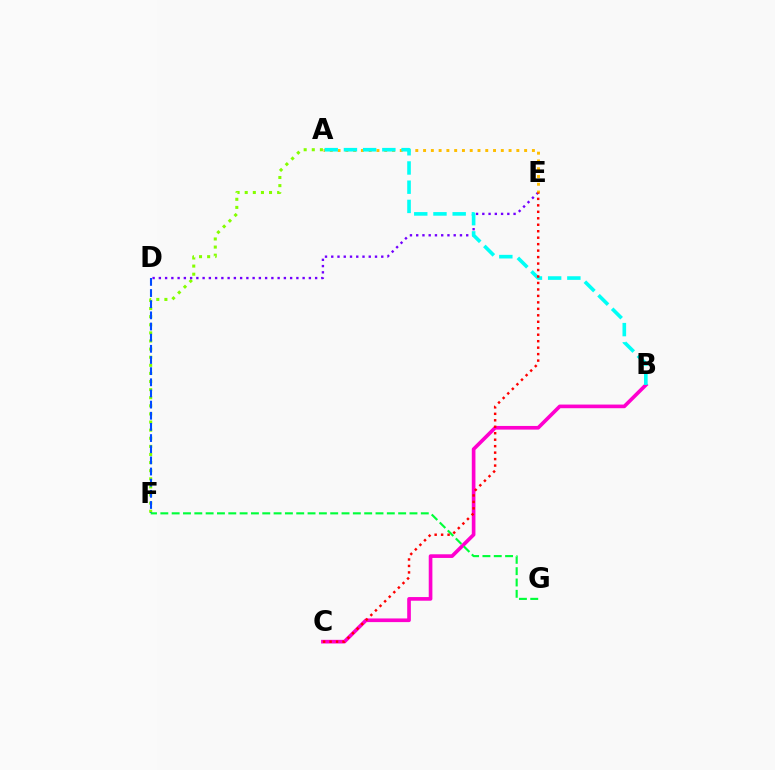{('A', 'F'): [{'color': '#84ff00', 'line_style': 'dotted', 'thickness': 2.2}], ('D', 'E'): [{'color': '#7200ff', 'line_style': 'dotted', 'thickness': 1.7}], ('B', 'C'): [{'color': '#ff00cf', 'line_style': 'solid', 'thickness': 2.63}], ('A', 'E'): [{'color': '#ffbd00', 'line_style': 'dotted', 'thickness': 2.11}], ('D', 'F'): [{'color': '#004bff', 'line_style': 'dashed', 'thickness': 1.52}], ('F', 'G'): [{'color': '#00ff39', 'line_style': 'dashed', 'thickness': 1.54}], ('A', 'B'): [{'color': '#00fff6', 'line_style': 'dashed', 'thickness': 2.61}], ('C', 'E'): [{'color': '#ff0000', 'line_style': 'dotted', 'thickness': 1.76}]}